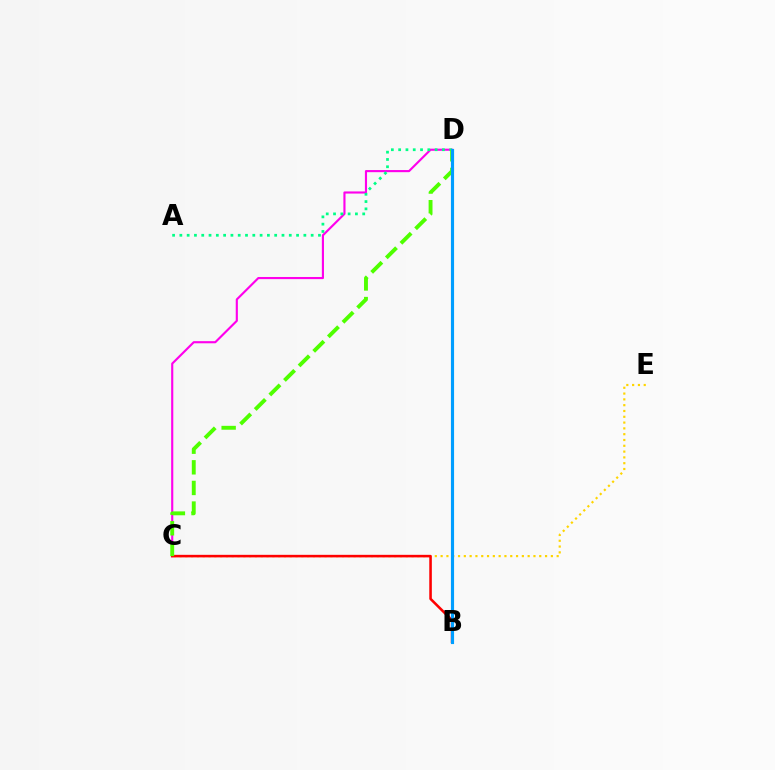{('C', 'D'): [{'color': '#ff00ed', 'line_style': 'solid', 'thickness': 1.54}, {'color': '#4fff00', 'line_style': 'dashed', 'thickness': 2.8}], ('C', 'E'): [{'color': '#ffd500', 'line_style': 'dotted', 'thickness': 1.58}], ('B', 'D'): [{'color': '#3700ff', 'line_style': 'dashed', 'thickness': 1.85}, {'color': '#009eff', 'line_style': 'solid', 'thickness': 2.26}], ('A', 'D'): [{'color': '#00ff86', 'line_style': 'dotted', 'thickness': 1.98}], ('B', 'C'): [{'color': '#ff0000', 'line_style': 'solid', 'thickness': 1.84}]}